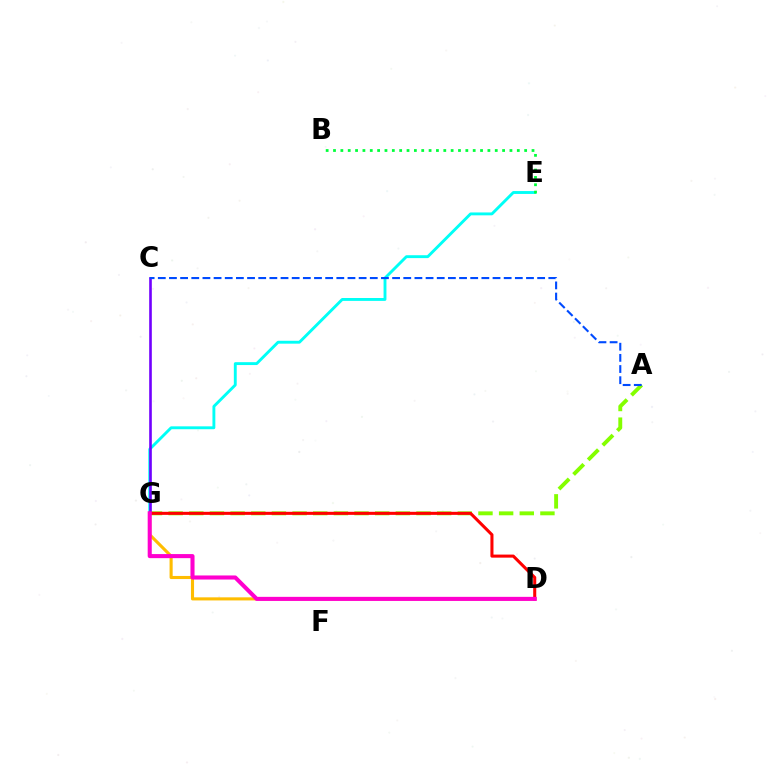{('D', 'G'): [{'color': '#ffbd00', 'line_style': 'solid', 'thickness': 2.23}, {'color': '#ff0000', 'line_style': 'solid', 'thickness': 2.2}, {'color': '#ff00cf', 'line_style': 'solid', 'thickness': 2.93}], ('E', 'G'): [{'color': '#00fff6', 'line_style': 'solid', 'thickness': 2.08}], ('A', 'G'): [{'color': '#84ff00', 'line_style': 'dashed', 'thickness': 2.81}], ('C', 'G'): [{'color': '#7200ff', 'line_style': 'solid', 'thickness': 1.89}], ('B', 'E'): [{'color': '#00ff39', 'line_style': 'dotted', 'thickness': 2.0}], ('A', 'C'): [{'color': '#004bff', 'line_style': 'dashed', 'thickness': 1.52}]}